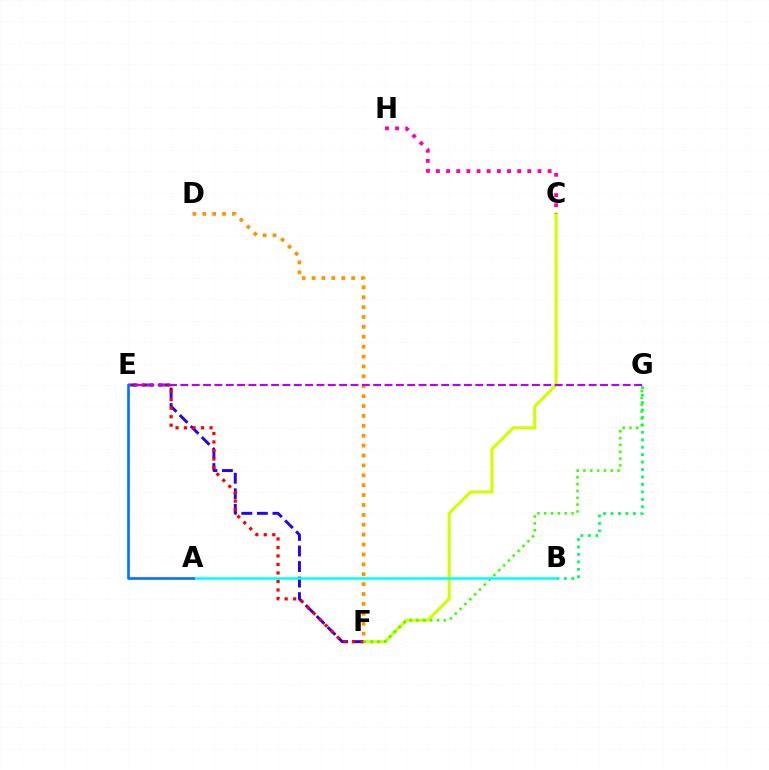{('D', 'F'): [{'color': '#ff9400', 'line_style': 'dotted', 'thickness': 2.69}], ('E', 'F'): [{'color': '#2500ff', 'line_style': 'dashed', 'thickness': 2.11}, {'color': '#ff0000', 'line_style': 'dotted', 'thickness': 2.31}], ('C', 'F'): [{'color': '#d1ff00', 'line_style': 'solid', 'thickness': 2.23}], ('F', 'G'): [{'color': '#3dff00', 'line_style': 'dotted', 'thickness': 1.86}], ('B', 'G'): [{'color': '#00ff5c', 'line_style': 'dotted', 'thickness': 2.02}], ('E', 'G'): [{'color': '#b900ff', 'line_style': 'dashed', 'thickness': 1.54}], ('C', 'H'): [{'color': '#ff00ac', 'line_style': 'dotted', 'thickness': 2.76}], ('A', 'B'): [{'color': '#00fff6', 'line_style': 'solid', 'thickness': 1.81}], ('A', 'E'): [{'color': '#0074ff', 'line_style': 'solid', 'thickness': 1.91}]}